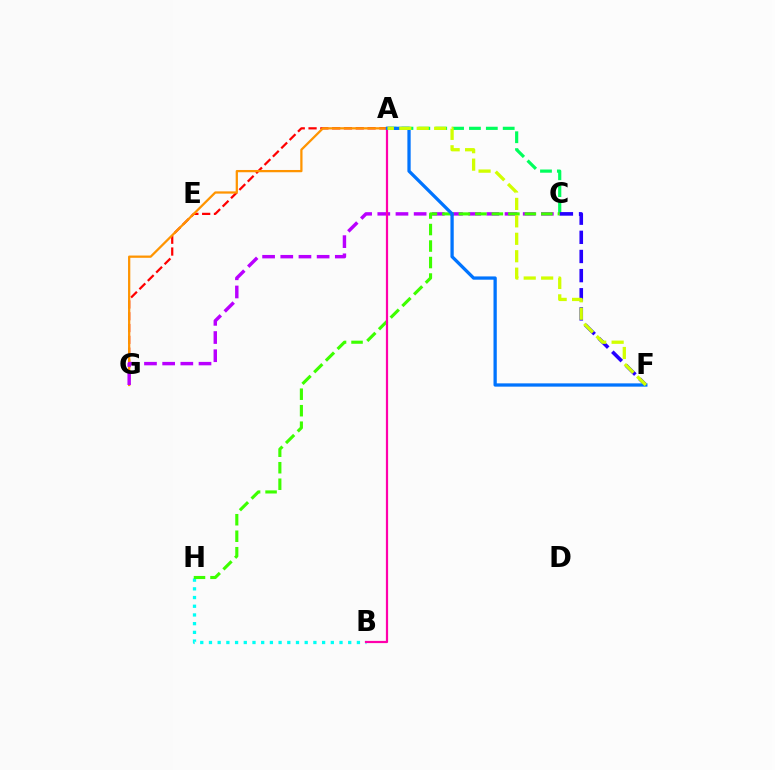{('A', 'G'): [{'color': '#ff0000', 'line_style': 'dashed', 'thickness': 1.6}, {'color': '#ff9400', 'line_style': 'solid', 'thickness': 1.63}], ('A', 'C'): [{'color': '#00ff5c', 'line_style': 'dashed', 'thickness': 2.29}], ('C', 'G'): [{'color': '#b900ff', 'line_style': 'dashed', 'thickness': 2.47}], ('C', 'F'): [{'color': '#2500ff', 'line_style': 'dashed', 'thickness': 2.6}], ('B', 'H'): [{'color': '#00fff6', 'line_style': 'dotted', 'thickness': 2.36}], ('C', 'H'): [{'color': '#3dff00', 'line_style': 'dashed', 'thickness': 2.24}], ('A', 'B'): [{'color': '#ff00ac', 'line_style': 'solid', 'thickness': 1.59}], ('A', 'F'): [{'color': '#0074ff', 'line_style': 'solid', 'thickness': 2.36}, {'color': '#d1ff00', 'line_style': 'dashed', 'thickness': 2.37}]}